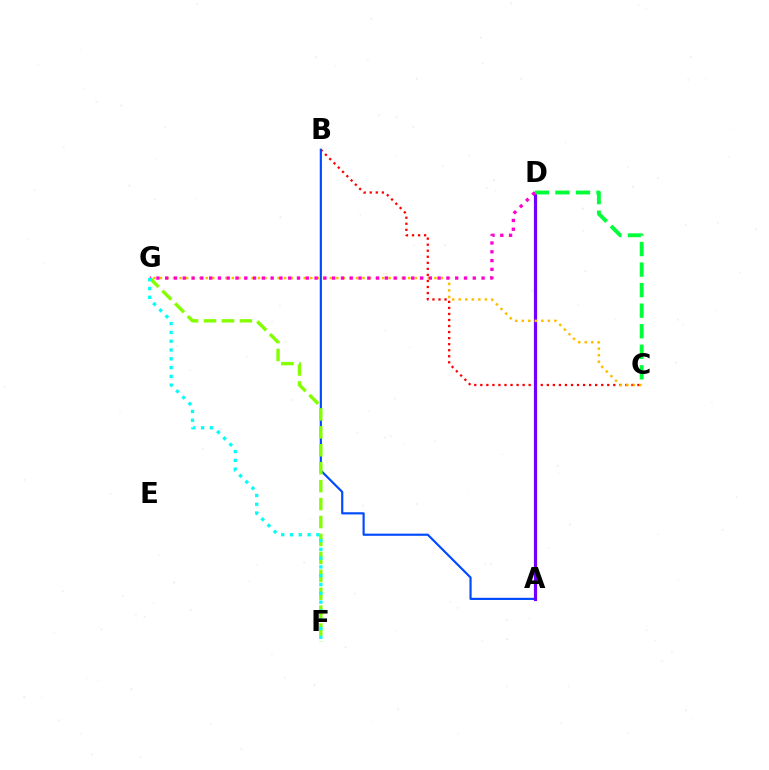{('B', 'C'): [{'color': '#ff0000', 'line_style': 'dotted', 'thickness': 1.64}], ('A', 'B'): [{'color': '#004bff', 'line_style': 'solid', 'thickness': 1.56}], ('A', 'D'): [{'color': '#7200ff', 'line_style': 'solid', 'thickness': 2.29}], ('C', 'G'): [{'color': '#ffbd00', 'line_style': 'dotted', 'thickness': 1.78}], ('F', 'G'): [{'color': '#84ff00', 'line_style': 'dashed', 'thickness': 2.44}, {'color': '#00fff6', 'line_style': 'dotted', 'thickness': 2.39}], ('C', 'D'): [{'color': '#00ff39', 'line_style': 'dashed', 'thickness': 2.79}], ('D', 'G'): [{'color': '#ff00cf', 'line_style': 'dotted', 'thickness': 2.39}]}